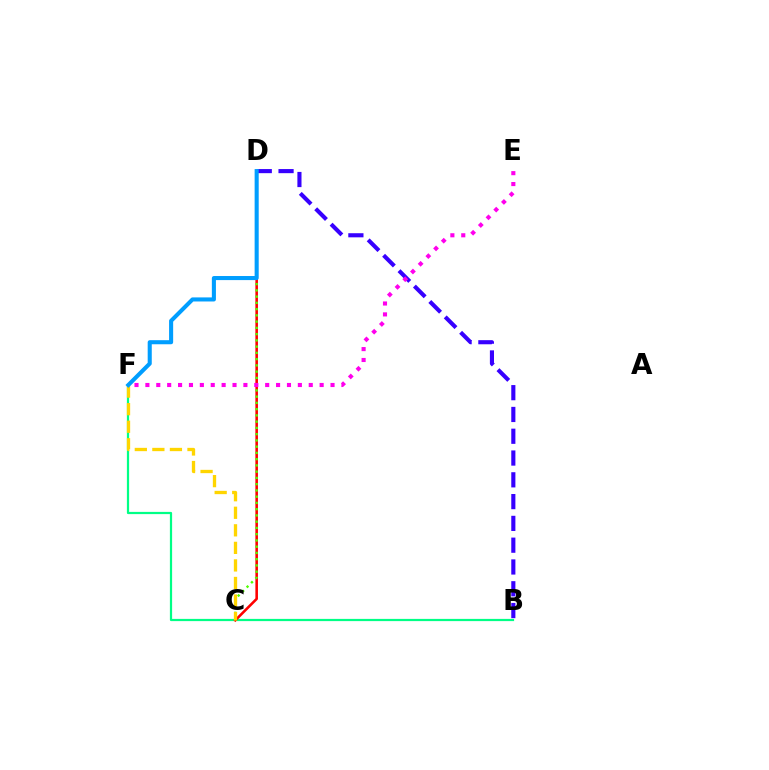{('B', 'F'): [{'color': '#00ff86', 'line_style': 'solid', 'thickness': 1.59}], ('C', 'D'): [{'color': '#ff0000', 'line_style': 'solid', 'thickness': 1.86}, {'color': '#4fff00', 'line_style': 'dotted', 'thickness': 1.7}], ('B', 'D'): [{'color': '#3700ff', 'line_style': 'dashed', 'thickness': 2.96}], ('C', 'F'): [{'color': '#ffd500', 'line_style': 'dashed', 'thickness': 2.38}], ('D', 'F'): [{'color': '#009eff', 'line_style': 'solid', 'thickness': 2.93}], ('E', 'F'): [{'color': '#ff00ed', 'line_style': 'dotted', 'thickness': 2.96}]}